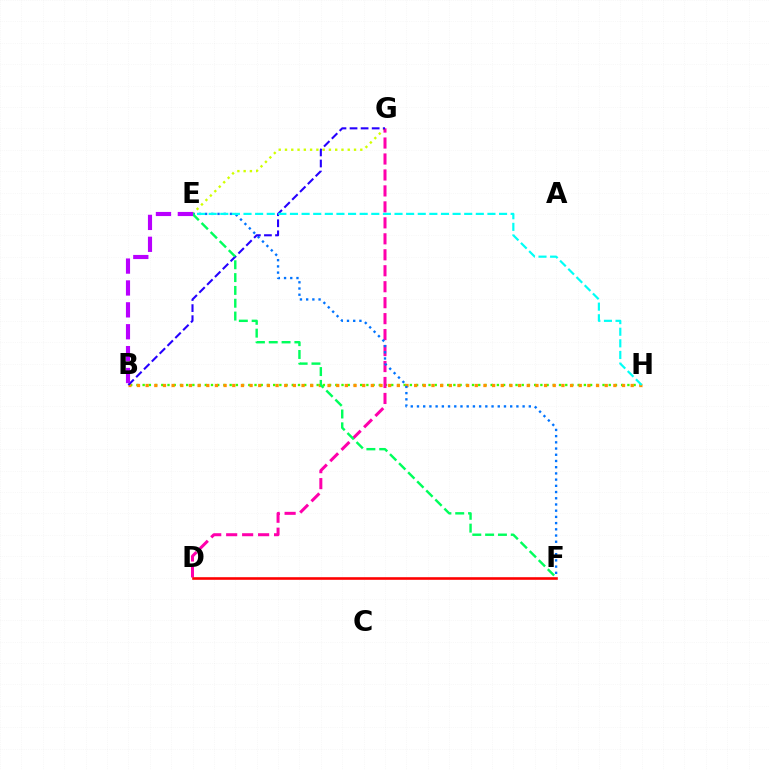{('E', 'G'): [{'color': '#d1ff00', 'line_style': 'dotted', 'thickness': 1.7}], ('B', 'H'): [{'color': '#3dff00', 'line_style': 'dotted', 'thickness': 1.69}, {'color': '#ff9400', 'line_style': 'dotted', 'thickness': 2.35}], ('D', 'G'): [{'color': '#ff00ac', 'line_style': 'dashed', 'thickness': 2.17}], ('E', 'F'): [{'color': '#0074ff', 'line_style': 'dotted', 'thickness': 1.69}, {'color': '#00ff5c', 'line_style': 'dashed', 'thickness': 1.74}], ('B', 'G'): [{'color': '#2500ff', 'line_style': 'dashed', 'thickness': 1.5}], ('E', 'H'): [{'color': '#00fff6', 'line_style': 'dashed', 'thickness': 1.58}], ('B', 'E'): [{'color': '#b900ff', 'line_style': 'dashed', 'thickness': 2.97}], ('D', 'F'): [{'color': '#ff0000', 'line_style': 'solid', 'thickness': 1.88}]}